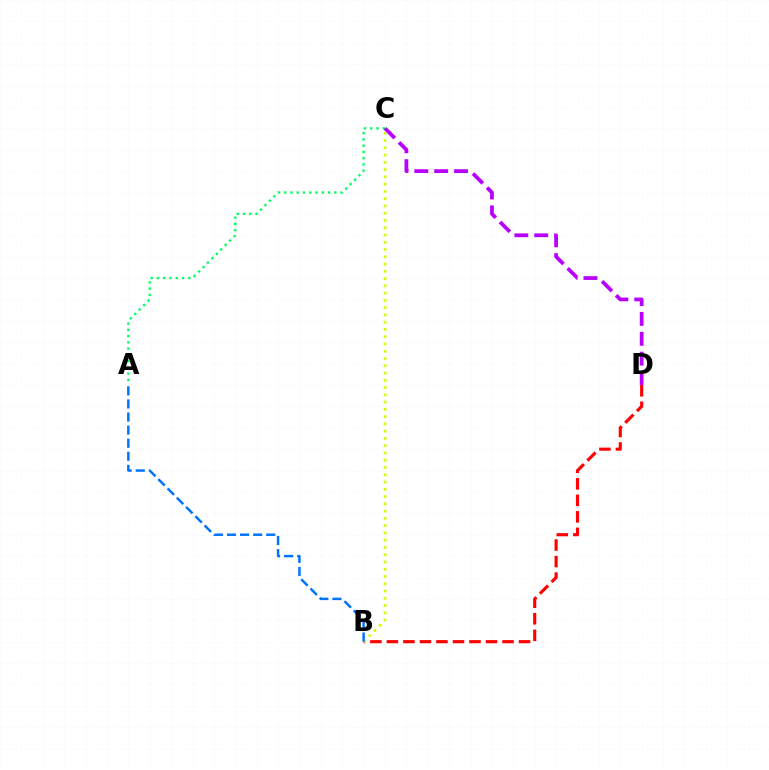{('B', 'D'): [{'color': '#ff0000', 'line_style': 'dashed', 'thickness': 2.24}], ('B', 'C'): [{'color': '#d1ff00', 'line_style': 'dotted', 'thickness': 1.97}], ('A', 'C'): [{'color': '#00ff5c', 'line_style': 'dotted', 'thickness': 1.7}], ('A', 'B'): [{'color': '#0074ff', 'line_style': 'dashed', 'thickness': 1.78}], ('C', 'D'): [{'color': '#b900ff', 'line_style': 'dashed', 'thickness': 2.7}]}